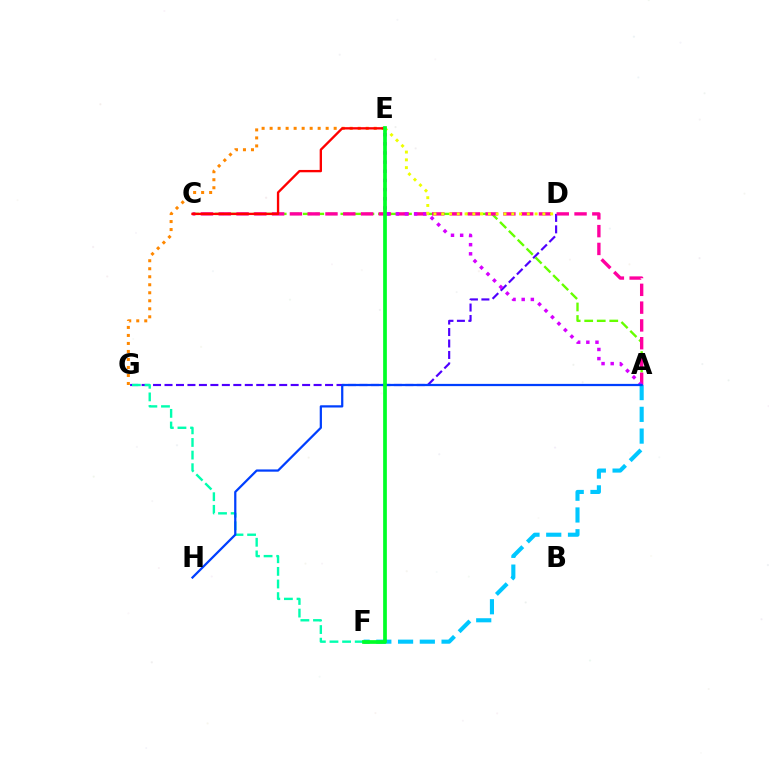{('A', 'F'): [{'color': '#00c7ff', 'line_style': 'dashed', 'thickness': 2.96}], ('D', 'G'): [{'color': '#4f00ff', 'line_style': 'dashed', 'thickness': 1.56}], ('E', 'G'): [{'color': '#ff8800', 'line_style': 'dotted', 'thickness': 2.18}], ('A', 'C'): [{'color': '#66ff00', 'line_style': 'dashed', 'thickness': 1.7}, {'color': '#ff00a0', 'line_style': 'dashed', 'thickness': 2.42}], ('F', 'G'): [{'color': '#00ffaf', 'line_style': 'dashed', 'thickness': 1.71}], ('A', 'E'): [{'color': '#d600ff', 'line_style': 'dotted', 'thickness': 2.49}], ('A', 'H'): [{'color': '#003fff', 'line_style': 'solid', 'thickness': 1.61}], ('C', 'E'): [{'color': '#ff0000', 'line_style': 'solid', 'thickness': 1.69}], ('D', 'E'): [{'color': '#eeff00', 'line_style': 'dotted', 'thickness': 2.11}], ('E', 'F'): [{'color': '#00ff27', 'line_style': 'solid', 'thickness': 2.68}]}